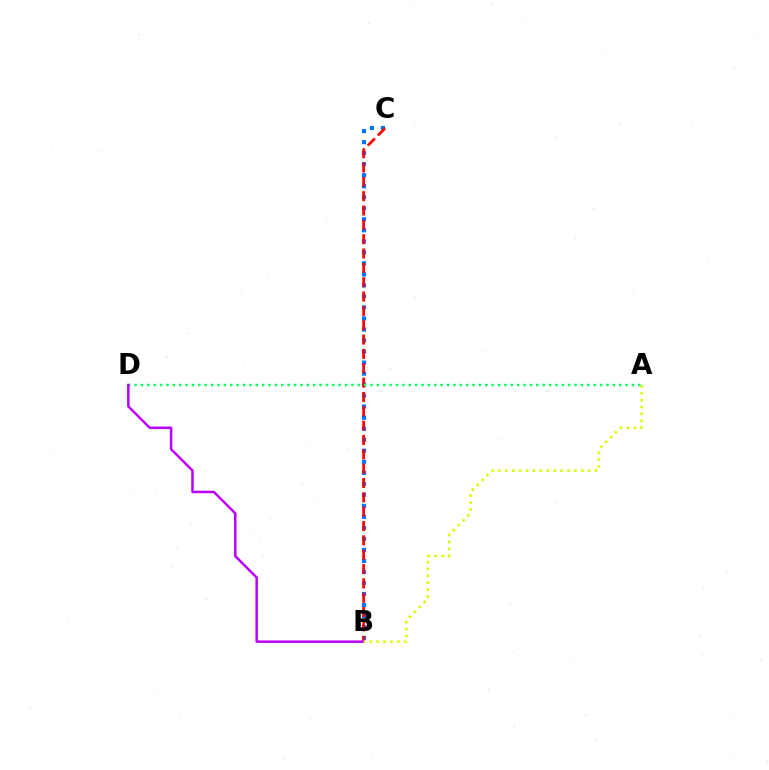{('B', 'C'): [{'color': '#0074ff', 'line_style': 'dotted', 'thickness': 2.99}, {'color': '#ff0000', 'line_style': 'dashed', 'thickness': 1.95}], ('A', 'D'): [{'color': '#00ff5c', 'line_style': 'dotted', 'thickness': 1.73}], ('B', 'D'): [{'color': '#b900ff', 'line_style': 'solid', 'thickness': 1.79}], ('A', 'B'): [{'color': '#d1ff00', 'line_style': 'dotted', 'thickness': 1.88}]}